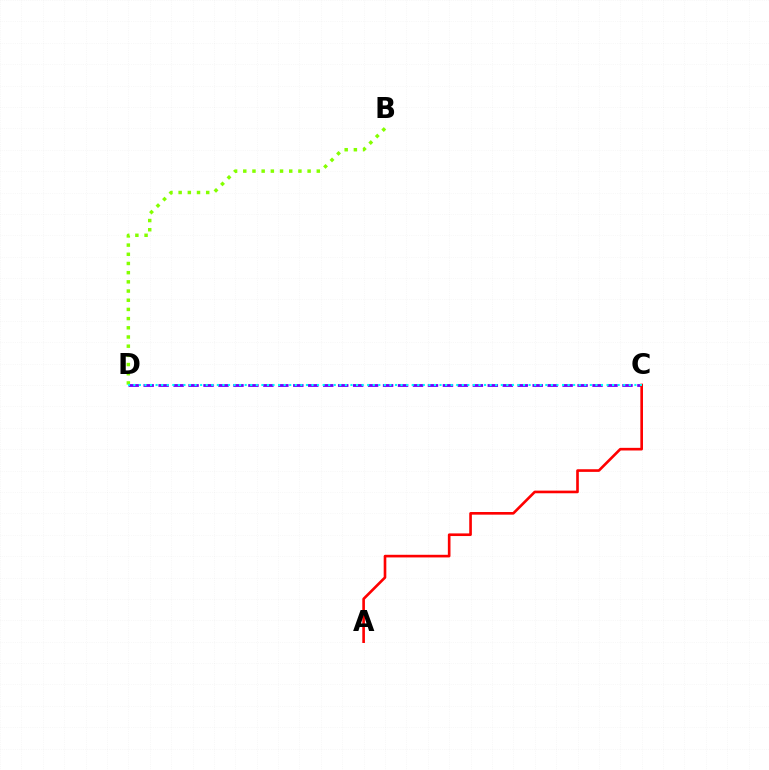{('B', 'D'): [{'color': '#84ff00', 'line_style': 'dotted', 'thickness': 2.5}], ('C', 'D'): [{'color': '#7200ff', 'line_style': 'dashed', 'thickness': 2.03}, {'color': '#00fff6', 'line_style': 'dotted', 'thickness': 1.51}], ('A', 'C'): [{'color': '#ff0000', 'line_style': 'solid', 'thickness': 1.9}]}